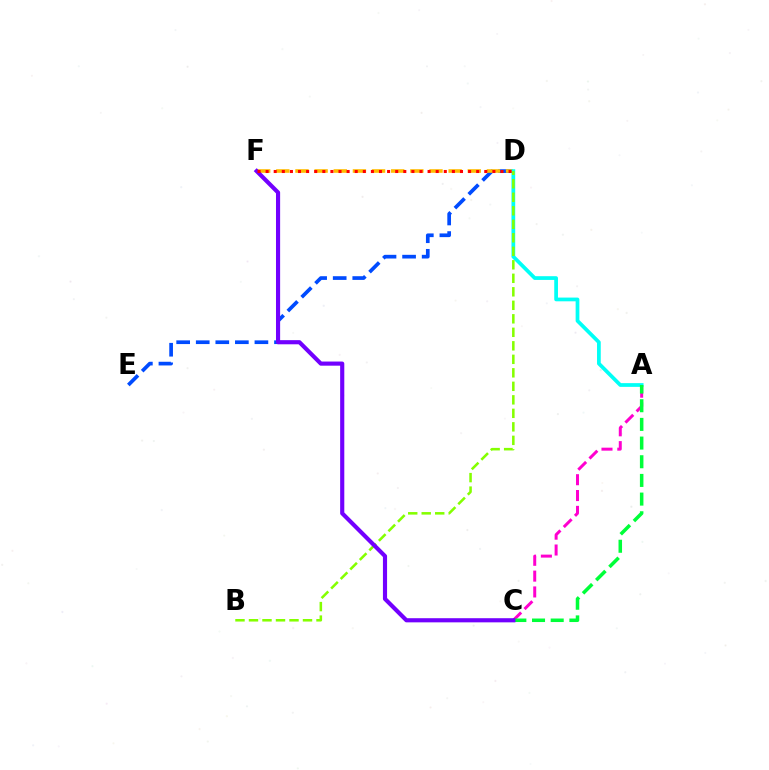{('D', 'E'): [{'color': '#004bff', 'line_style': 'dashed', 'thickness': 2.66}], ('D', 'F'): [{'color': '#ffbd00', 'line_style': 'dashed', 'thickness': 2.6}, {'color': '#ff0000', 'line_style': 'dotted', 'thickness': 2.2}], ('A', 'C'): [{'color': '#ff00cf', 'line_style': 'dashed', 'thickness': 2.15}, {'color': '#00ff39', 'line_style': 'dashed', 'thickness': 2.54}], ('A', 'D'): [{'color': '#00fff6', 'line_style': 'solid', 'thickness': 2.69}], ('B', 'D'): [{'color': '#84ff00', 'line_style': 'dashed', 'thickness': 1.83}], ('C', 'F'): [{'color': '#7200ff', 'line_style': 'solid', 'thickness': 2.98}]}